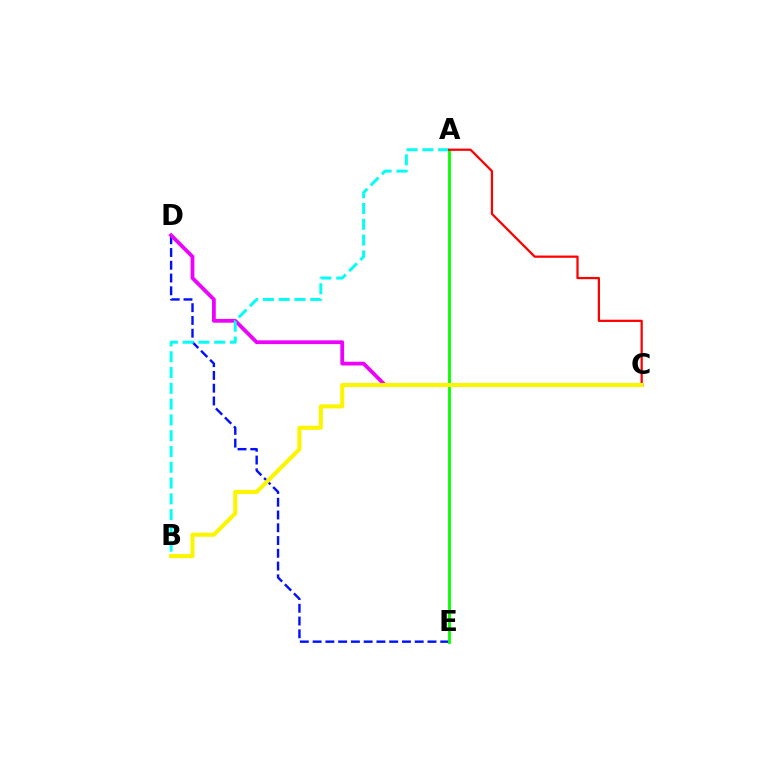{('D', 'E'): [{'color': '#0010ff', 'line_style': 'dashed', 'thickness': 1.73}], ('C', 'D'): [{'color': '#ee00ff', 'line_style': 'solid', 'thickness': 2.71}], ('A', 'B'): [{'color': '#00fff6', 'line_style': 'dashed', 'thickness': 2.14}], ('A', 'E'): [{'color': '#08ff00', 'line_style': 'solid', 'thickness': 2.05}], ('A', 'C'): [{'color': '#ff0000', 'line_style': 'solid', 'thickness': 1.62}], ('B', 'C'): [{'color': '#fcf500', 'line_style': 'solid', 'thickness': 2.95}]}